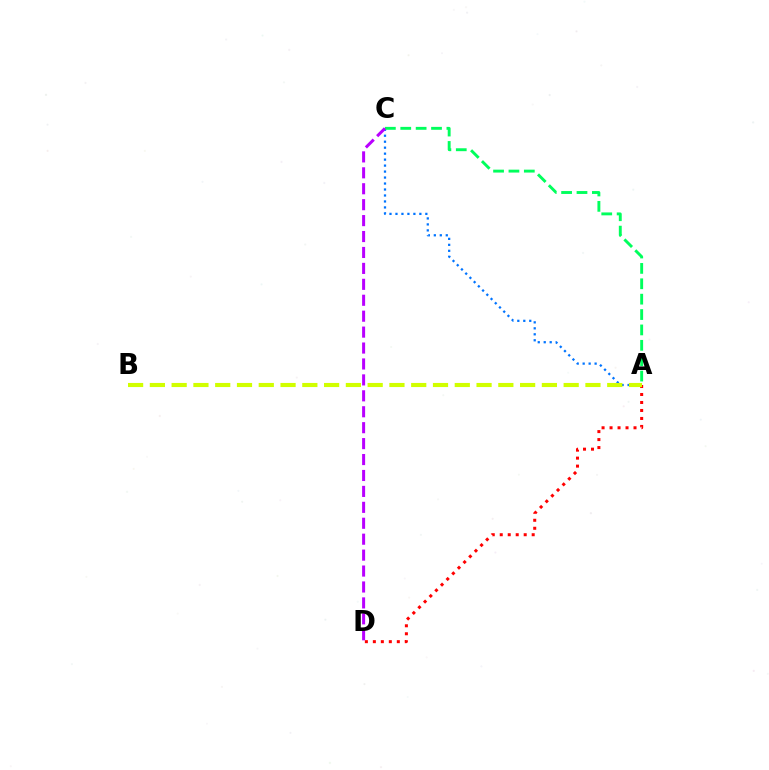{('A', 'C'): [{'color': '#0074ff', 'line_style': 'dotted', 'thickness': 1.62}, {'color': '#00ff5c', 'line_style': 'dashed', 'thickness': 2.09}], ('A', 'D'): [{'color': '#ff0000', 'line_style': 'dotted', 'thickness': 2.17}], ('C', 'D'): [{'color': '#b900ff', 'line_style': 'dashed', 'thickness': 2.16}], ('A', 'B'): [{'color': '#d1ff00', 'line_style': 'dashed', 'thickness': 2.96}]}